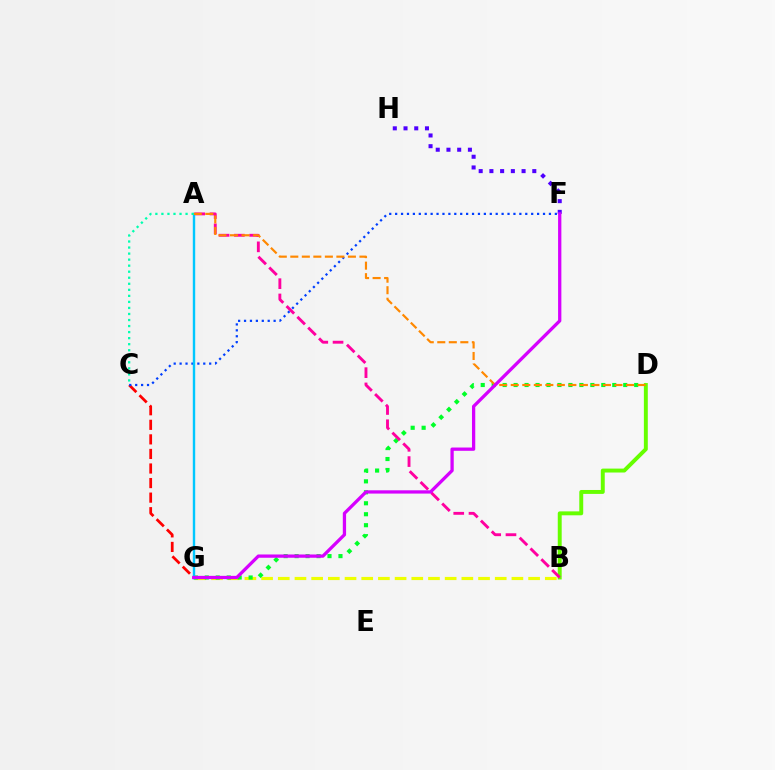{('B', 'G'): [{'color': '#eeff00', 'line_style': 'dashed', 'thickness': 2.27}], ('D', 'G'): [{'color': '#00ff27', 'line_style': 'dotted', 'thickness': 2.98}], ('C', 'G'): [{'color': '#ff0000', 'line_style': 'dashed', 'thickness': 1.98}], ('B', 'D'): [{'color': '#66ff00', 'line_style': 'solid', 'thickness': 2.83}], ('A', 'B'): [{'color': '#ff00a0', 'line_style': 'dashed', 'thickness': 2.07}], ('F', 'H'): [{'color': '#4f00ff', 'line_style': 'dotted', 'thickness': 2.91}], ('C', 'F'): [{'color': '#003fff', 'line_style': 'dotted', 'thickness': 1.61}], ('A', 'G'): [{'color': '#00c7ff', 'line_style': 'solid', 'thickness': 1.73}], ('A', 'D'): [{'color': '#ff8800', 'line_style': 'dashed', 'thickness': 1.57}], ('A', 'C'): [{'color': '#00ffaf', 'line_style': 'dotted', 'thickness': 1.64}], ('F', 'G'): [{'color': '#d600ff', 'line_style': 'solid', 'thickness': 2.36}]}